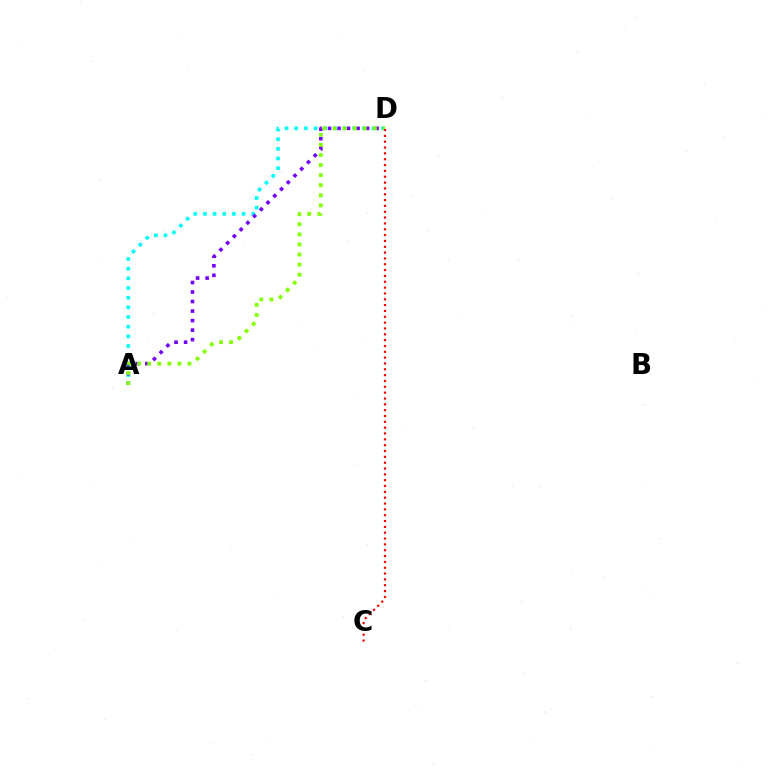{('A', 'D'): [{'color': '#00fff6', 'line_style': 'dotted', 'thickness': 2.63}, {'color': '#7200ff', 'line_style': 'dotted', 'thickness': 2.59}, {'color': '#84ff00', 'line_style': 'dotted', 'thickness': 2.74}], ('C', 'D'): [{'color': '#ff0000', 'line_style': 'dotted', 'thickness': 1.59}]}